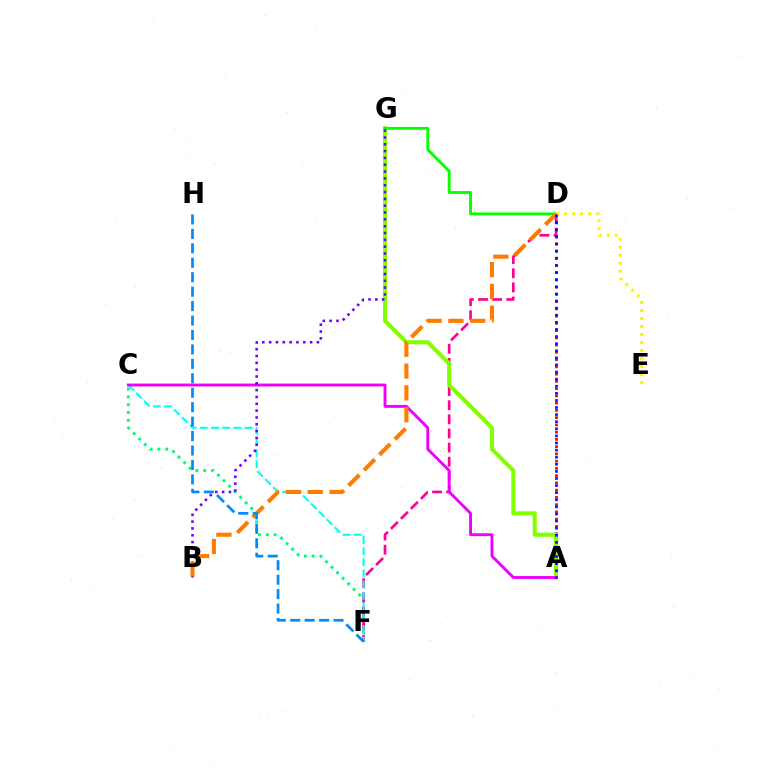{('C', 'F'): [{'color': '#00ff74', 'line_style': 'dotted', 'thickness': 2.12}, {'color': '#00fff6', 'line_style': 'dashed', 'thickness': 1.52}], ('D', 'F'): [{'color': '#ff0094', 'line_style': 'dashed', 'thickness': 1.92}], ('A', 'D'): [{'color': '#ff0000', 'line_style': 'dotted', 'thickness': 1.97}, {'color': '#0010ff', 'line_style': 'dotted', 'thickness': 1.93}], ('A', 'G'): [{'color': '#84ff00', 'line_style': 'solid', 'thickness': 2.94}], ('A', 'C'): [{'color': '#ee00ff', 'line_style': 'solid', 'thickness': 2.08}], ('D', 'G'): [{'color': '#08ff00', 'line_style': 'solid', 'thickness': 2.07}], ('B', 'G'): [{'color': '#7200ff', 'line_style': 'dotted', 'thickness': 1.85}], ('D', 'E'): [{'color': '#fcf500', 'line_style': 'dotted', 'thickness': 2.18}], ('B', 'D'): [{'color': '#ff7c00', 'line_style': 'dashed', 'thickness': 2.96}], ('F', 'H'): [{'color': '#008cff', 'line_style': 'dashed', 'thickness': 1.96}]}